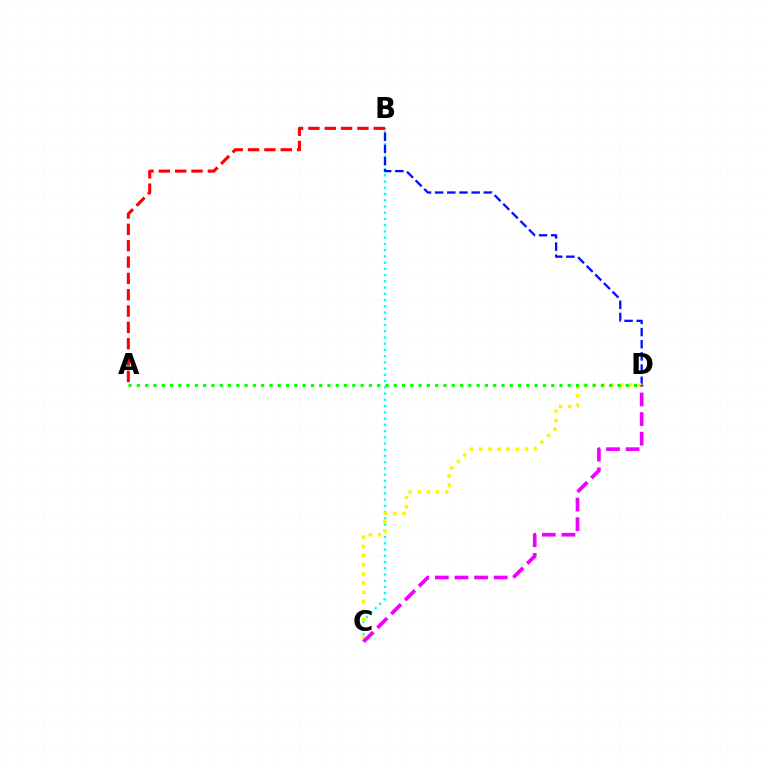{('B', 'C'): [{'color': '#00fff6', 'line_style': 'dotted', 'thickness': 1.69}], ('B', 'D'): [{'color': '#0010ff', 'line_style': 'dashed', 'thickness': 1.65}], ('C', 'D'): [{'color': '#fcf500', 'line_style': 'dotted', 'thickness': 2.49}, {'color': '#ee00ff', 'line_style': 'dashed', 'thickness': 2.66}], ('A', 'B'): [{'color': '#ff0000', 'line_style': 'dashed', 'thickness': 2.22}], ('A', 'D'): [{'color': '#08ff00', 'line_style': 'dotted', 'thickness': 2.25}]}